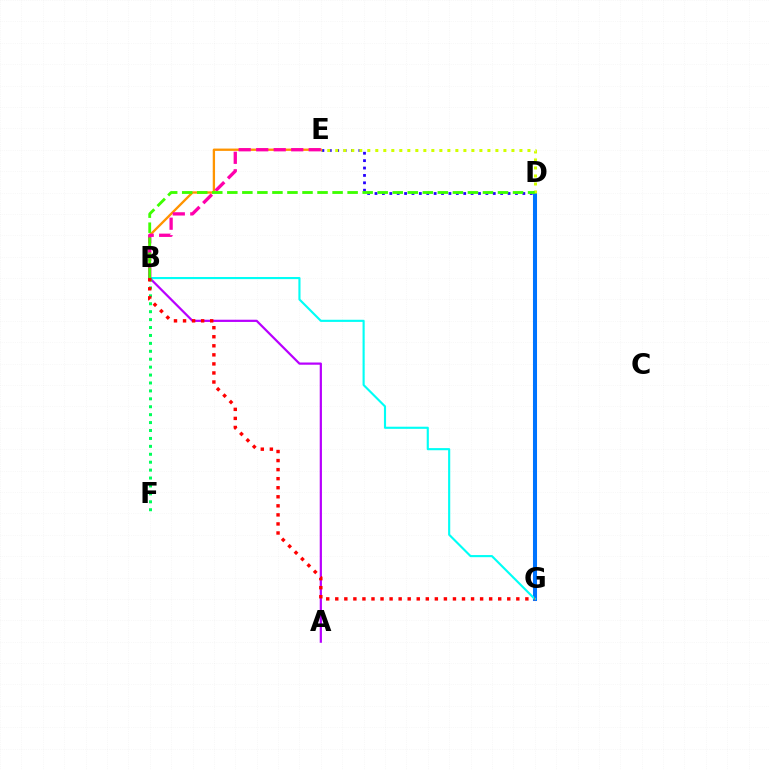{('D', 'G'): [{'color': '#0074ff', 'line_style': 'solid', 'thickness': 2.91}], ('D', 'E'): [{'color': '#2500ff', 'line_style': 'dotted', 'thickness': 2.01}, {'color': '#d1ff00', 'line_style': 'dotted', 'thickness': 2.18}], ('B', 'G'): [{'color': '#00fff6', 'line_style': 'solid', 'thickness': 1.53}, {'color': '#ff0000', 'line_style': 'dotted', 'thickness': 2.46}], ('B', 'E'): [{'color': '#ff9400', 'line_style': 'solid', 'thickness': 1.67}, {'color': '#ff00ac', 'line_style': 'dashed', 'thickness': 2.38}], ('A', 'B'): [{'color': '#b900ff', 'line_style': 'solid', 'thickness': 1.6}], ('B', 'F'): [{'color': '#00ff5c', 'line_style': 'dotted', 'thickness': 2.15}], ('B', 'D'): [{'color': '#3dff00', 'line_style': 'dashed', 'thickness': 2.04}]}